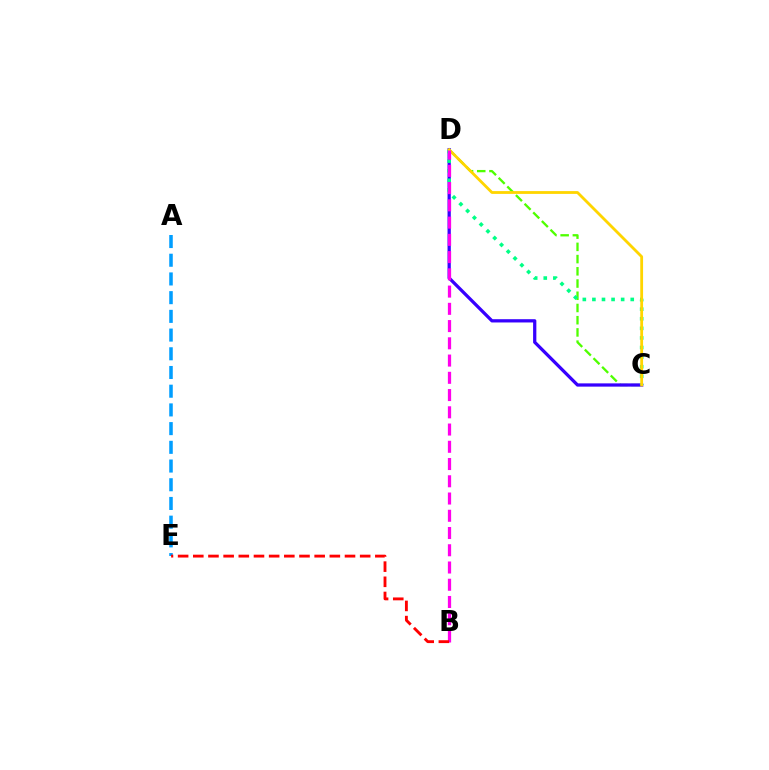{('C', 'D'): [{'color': '#4fff00', 'line_style': 'dashed', 'thickness': 1.66}, {'color': '#3700ff', 'line_style': 'solid', 'thickness': 2.35}, {'color': '#00ff86', 'line_style': 'dotted', 'thickness': 2.6}, {'color': '#ffd500', 'line_style': 'solid', 'thickness': 2.02}], ('A', 'E'): [{'color': '#009eff', 'line_style': 'dashed', 'thickness': 2.54}], ('B', 'D'): [{'color': '#ff00ed', 'line_style': 'dashed', 'thickness': 2.34}], ('B', 'E'): [{'color': '#ff0000', 'line_style': 'dashed', 'thickness': 2.06}]}